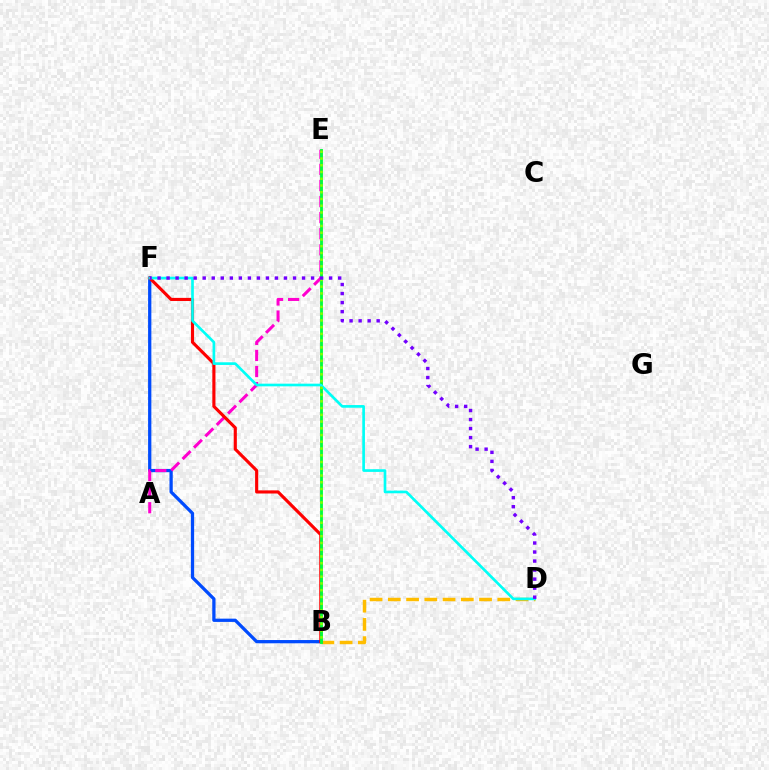{('B', 'D'): [{'color': '#ffbd00', 'line_style': 'dashed', 'thickness': 2.48}], ('B', 'F'): [{'color': '#004bff', 'line_style': 'solid', 'thickness': 2.35}, {'color': '#ff0000', 'line_style': 'solid', 'thickness': 2.26}], ('A', 'E'): [{'color': '#ff00cf', 'line_style': 'dashed', 'thickness': 2.19}], ('B', 'E'): [{'color': '#00ff39', 'line_style': 'solid', 'thickness': 2.05}, {'color': '#84ff00', 'line_style': 'dotted', 'thickness': 1.83}], ('D', 'F'): [{'color': '#00fff6', 'line_style': 'solid', 'thickness': 1.92}, {'color': '#7200ff', 'line_style': 'dotted', 'thickness': 2.45}]}